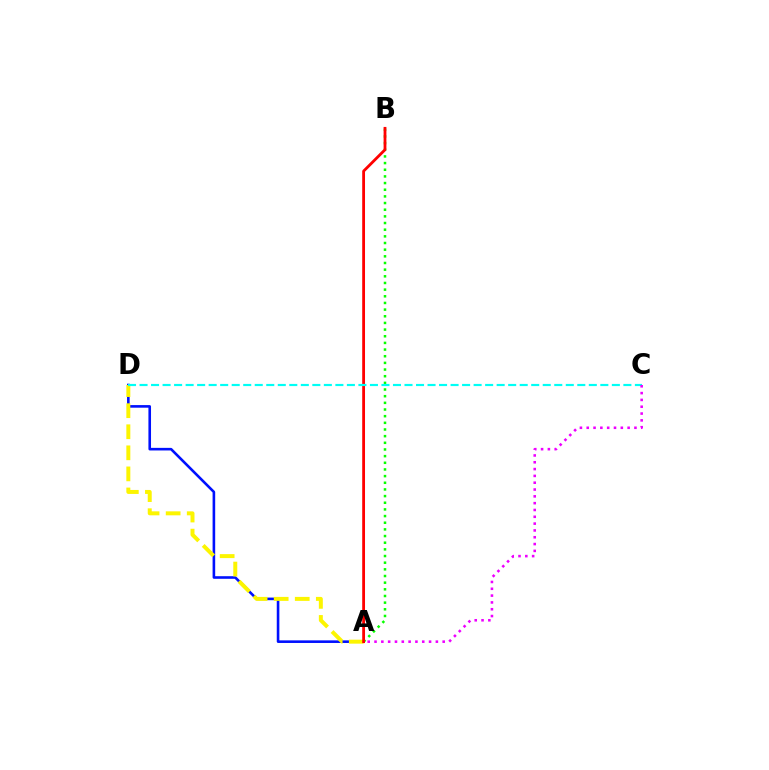{('A', 'D'): [{'color': '#0010ff', 'line_style': 'solid', 'thickness': 1.87}, {'color': '#fcf500', 'line_style': 'dashed', 'thickness': 2.86}], ('A', 'B'): [{'color': '#08ff00', 'line_style': 'dotted', 'thickness': 1.81}, {'color': '#ff0000', 'line_style': 'solid', 'thickness': 2.02}], ('C', 'D'): [{'color': '#00fff6', 'line_style': 'dashed', 'thickness': 1.56}], ('A', 'C'): [{'color': '#ee00ff', 'line_style': 'dotted', 'thickness': 1.85}]}